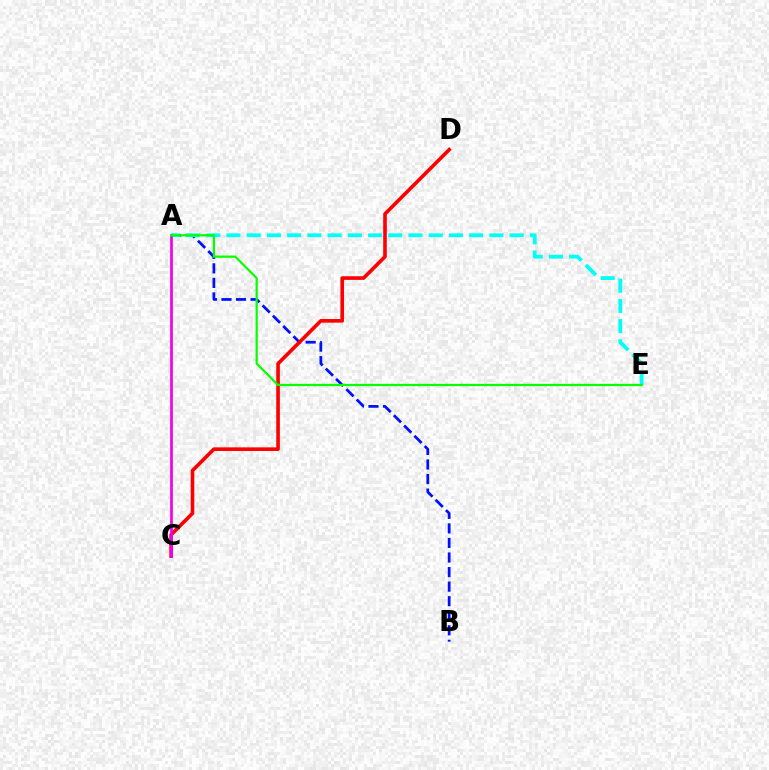{('A', 'B'): [{'color': '#0010ff', 'line_style': 'dashed', 'thickness': 1.98}], ('A', 'C'): [{'color': '#fcf500', 'line_style': 'solid', 'thickness': 2.1}, {'color': '#ee00ff', 'line_style': 'solid', 'thickness': 1.93}], ('A', 'E'): [{'color': '#00fff6', 'line_style': 'dashed', 'thickness': 2.75}, {'color': '#08ff00', 'line_style': 'solid', 'thickness': 1.6}], ('C', 'D'): [{'color': '#ff0000', 'line_style': 'solid', 'thickness': 2.61}]}